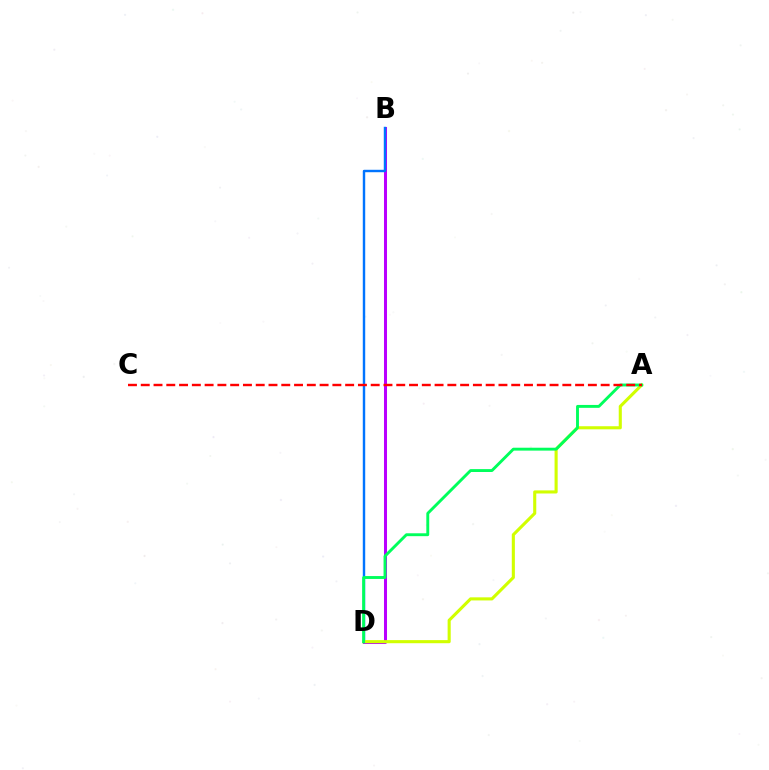{('B', 'D'): [{'color': '#b900ff', 'line_style': 'solid', 'thickness': 2.18}, {'color': '#0074ff', 'line_style': 'solid', 'thickness': 1.75}], ('A', 'D'): [{'color': '#d1ff00', 'line_style': 'solid', 'thickness': 2.23}, {'color': '#00ff5c', 'line_style': 'solid', 'thickness': 2.08}], ('A', 'C'): [{'color': '#ff0000', 'line_style': 'dashed', 'thickness': 1.74}]}